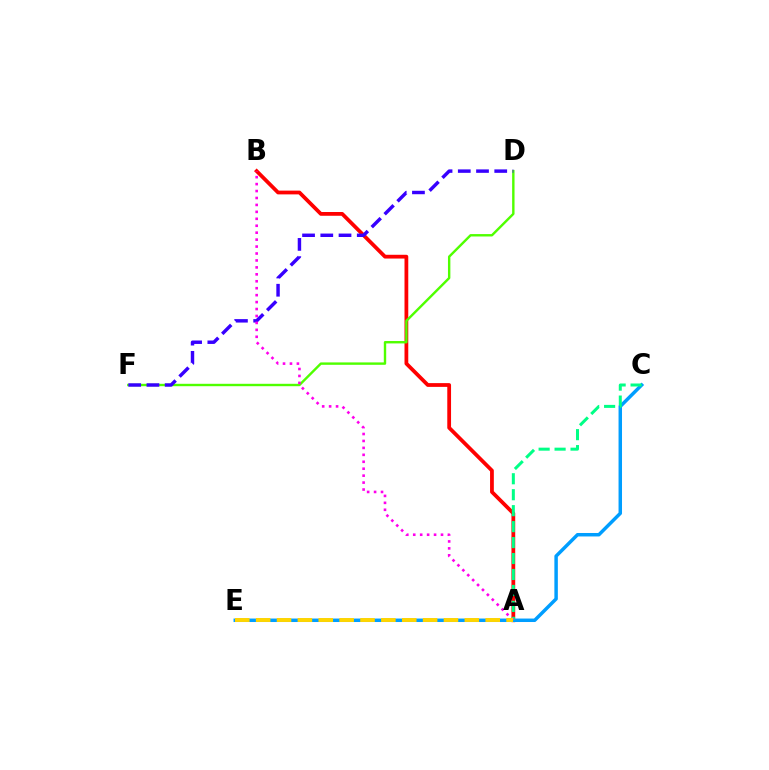{('A', 'B'): [{'color': '#ff0000', 'line_style': 'solid', 'thickness': 2.71}, {'color': '#ff00ed', 'line_style': 'dotted', 'thickness': 1.89}], ('D', 'F'): [{'color': '#4fff00', 'line_style': 'solid', 'thickness': 1.73}, {'color': '#3700ff', 'line_style': 'dashed', 'thickness': 2.48}], ('C', 'E'): [{'color': '#009eff', 'line_style': 'solid', 'thickness': 2.5}], ('A', 'C'): [{'color': '#00ff86', 'line_style': 'dashed', 'thickness': 2.17}], ('A', 'E'): [{'color': '#ffd500', 'line_style': 'dashed', 'thickness': 2.84}]}